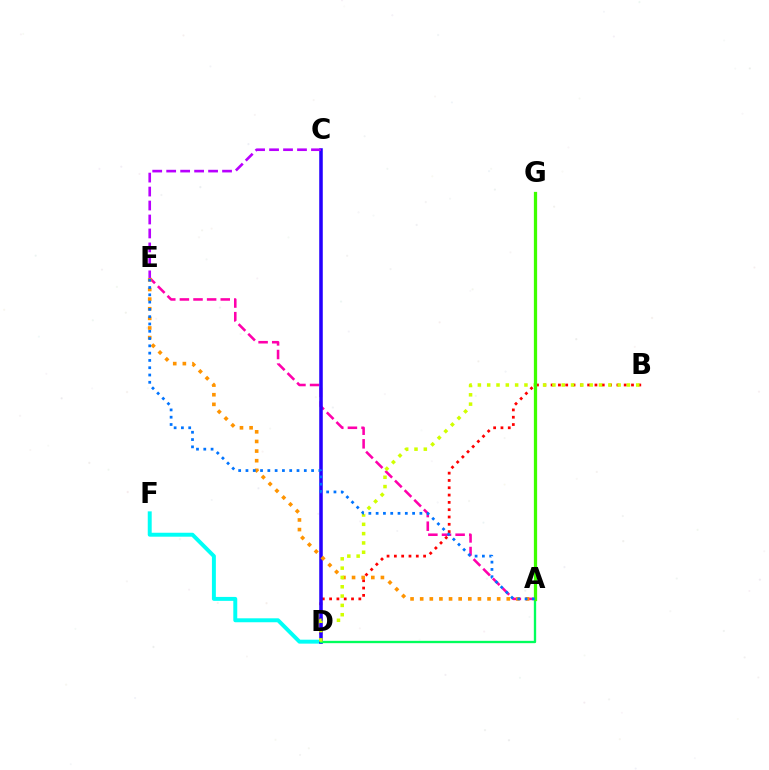{('B', 'D'): [{'color': '#ff0000', 'line_style': 'dotted', 'thickness': 1.99}, {'color': '#d1ff00', 'line_style': 'dotted', 'thickness': 2.53}], ('A', 'E'): [{'color': '#ff00ac', 'line_style': 'dashed', 'thickness': 1.85}, {'color': '#ff9400', 'line_style': 'dotted', 'thickness': 2.61}, {'color': '#0074ff', 'line_style': 'dotted', 'thickness': 1.98}], ('D', 'F'): [{'color': '#00fff6', 'line_style': 'solid', 'thickness': 2.84}], ('C', 'D'): [{'color': '#2500ff', 'line_style': 'solid', 'thickness': 2.55}], ('A', 'D'): [{'color': '#00ff5c', 'line_style': 'solid', 'thickness': 1.68}], ('C', 'E'): [{'color': '#b900ff', 'line_style': 'dashed', 'thickness': 1.9}], ('A', 'G'): [{'color': '#3dff00', 'line_style': 'solid', 'thickness': 2.34}]}